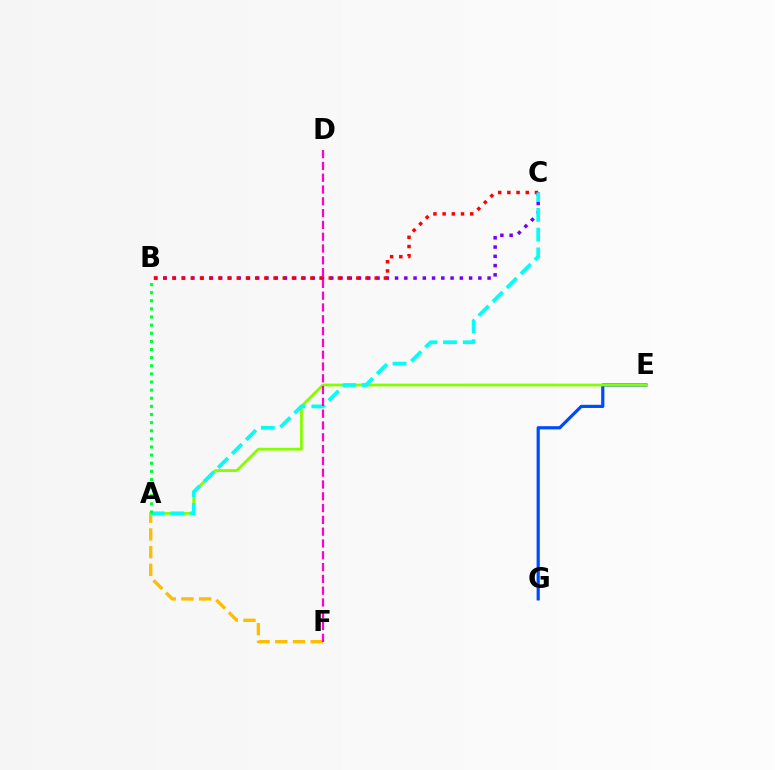{('B', 'C'): [{'color': '#7200ff', 'line_style': 'dotted', 'thickness': 2.51}, {'color': '#ff0000', 'line_style': 'dotted', 'thickness': 2.5}], ('E', 'G'): [{'color': '#004bff', 'line_style': 'solid', 'thickness': 2.29}], ('A', 'F'): [{'color': '#ffbd00', 'line_style': 'dashed', 'thickness': 2.41}], ('A', 'E'): [{'color': '#84ff00', 'line_style': 'solid', 'thickness': 2.01}], ('A', 'C'): [{'color': '#00fff6', 'line_style': 'dashed', 'thickness': 2.68}], ('D', 'F'): [{'color': '#ff00cf', 'line_style': 'dashed', 'thickness': 1.6}], ('A', 'B'): [{'color': '#00ff39', 'line_style': 'dotted', 'thickness': 2.21}]}